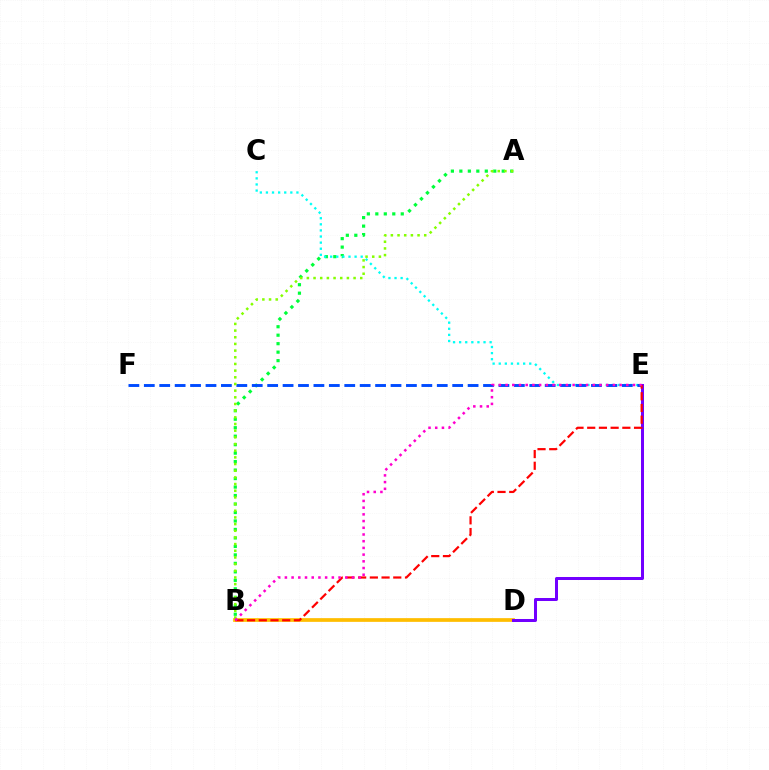{('A', 'B'): [{'color': '#00ff39', 'line_style': 'dotted', 'thickness': 2.3}, {'color': '#84ff00', 'line_style': 'dotted', 'thickness': 1.81}], ('B', 'D'): [{'color': '#ffbd00', 'line_style': 'solid', 'thickness': 2.68}], ('C', 'E'): [{'color': '#00fff6', 'line_style': 'dotted', 'thickness': 1.66}], ('E', 'F'): [{'color': '#004bff', 'line_style': 'dashed', 'thickness': 2.09}], ('D', 'E'): [{'color': '#7200ff', 'line_style': 'solid', 'thickness': 2.16}], ('B', 'E'): [{'color': '#ff0000', 'line_style': 'dashed', 'thickness': 1.59}, {'color': '#ff00cf', 'line_style': 'dotted', 'thickness': 1.82}]}